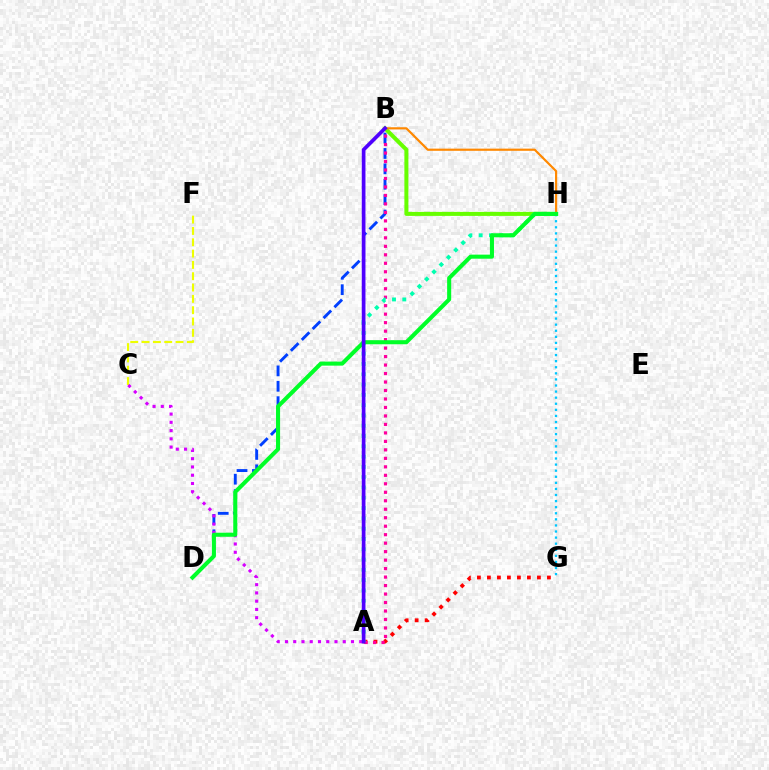{('G', 'H'): [{'color': '#00c7ff', 'line_style': 'dotted', 'thickness': 1.65}], ('B', 'D'): [{'color': '#003fff', 'line_style': 'dashed', 'thickness': 2.09}], ('A', 'G'): [{'color': '#ff0000', 'line_style': 'dotted', 'thickness': 2.72}], ('A', 'B'): [{'color': '#ff00a0', 'line_style': 'dotted', 'thickness': 2.3}, {'color': '#4f00ff', 'line_style': 'solid', 'thickness': 2.66}], ('B', 'H'): [{'color': '#66ff00', 'line_style': 'solid', 'thickness': 2.89}, {'color': '#ff8800', 'line_style': 'solid', 'thickness': 1.57}], ('A', 'H'): [{'color': '#00ffaf', 'line_style': 'dotted', 'thickness': 2.8}], ('C', 'F'): [{'color': '#eeff00', 'line_style': 'dashed', 'thickness': 1.54}], ('A', 'C'): [{'color': '#d600ff', 'line_style': 'dotted', 'thickness': 2.24}], ('D', 'H'): [{'color': '#00ff27', 'line_style': 'solid', 'thickness': 2.92}]}